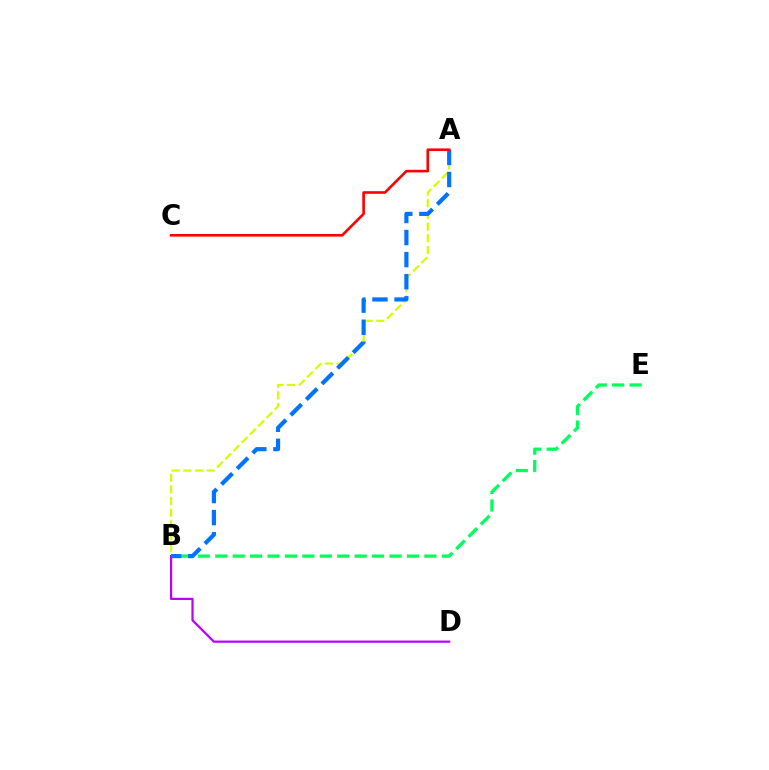{('A', 'B'): [{'color': '#d1ff00', 'line_style': 'dashed', 'thickness': 1.59}, {'color': '#0074ff', 'line_style': 'dashed', 'thickness': 3.0}], ('B', 'D'): [{'color': '#b900ff', 'line_style': 'solid', 'thickness': 1.59}], ('B', 'E'): [{'color': '#00ff5c', 'line_style': 'dashed', 'thickness': 2.37}], ('A', 'C'): [{'color': '#ff0000', 'line_style': 'solid', 'thickness': 1.89}]}